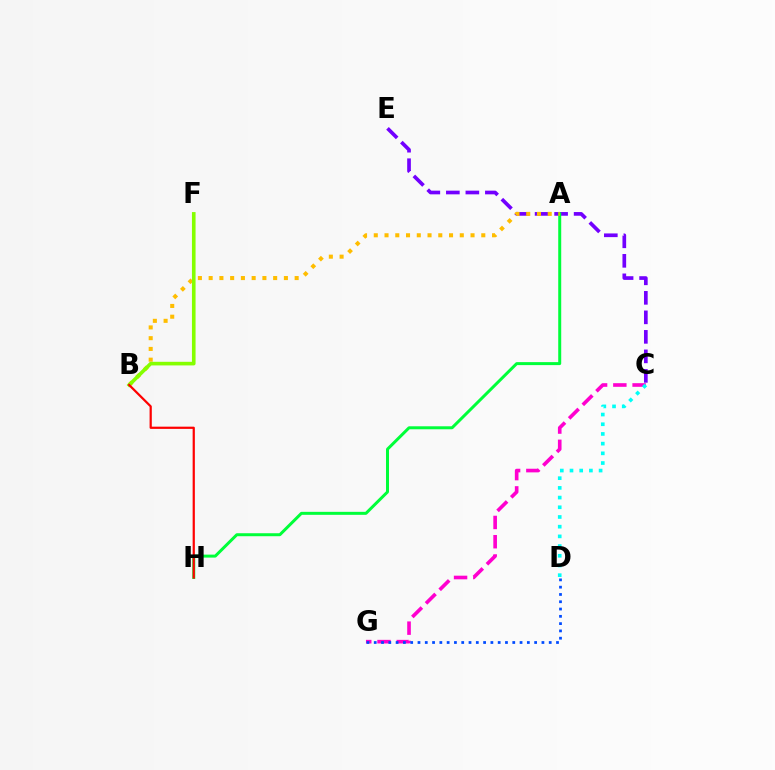{('C', 'E'): [{'color': '#7200ff', 'line_style': 'dashed', 'thickness': 2.65}], ('C', 'G'): [{'color': '#ff00cf', 'line_style': 'dashed', 'thickness': 2.62}], ('A', 'H'): [{'color': '#00ff39', 'line_style': 'solid', 'thickness': 2.15}], ('C', 'D'): [{'color': '#00fff6', 'line_style': 'dotted', 'thickness': 2.64}], ('A', 'B'): [{'color': '#ffbd00', 'line_style': 'dotted', 'thickness': 2.92}], ('D', 'G'): [{'color': '#004bff', 'line_style': 'dotted', 'thickness': 1.98}], ('B', 'F'): [{'color': '#84ff00', 'line_style': 'solid', 'thickness': 2.61}], ('B', 'H'): [{'color': '#ff0000', 'line_style': 'solid', 'thickness': 1.6}]}